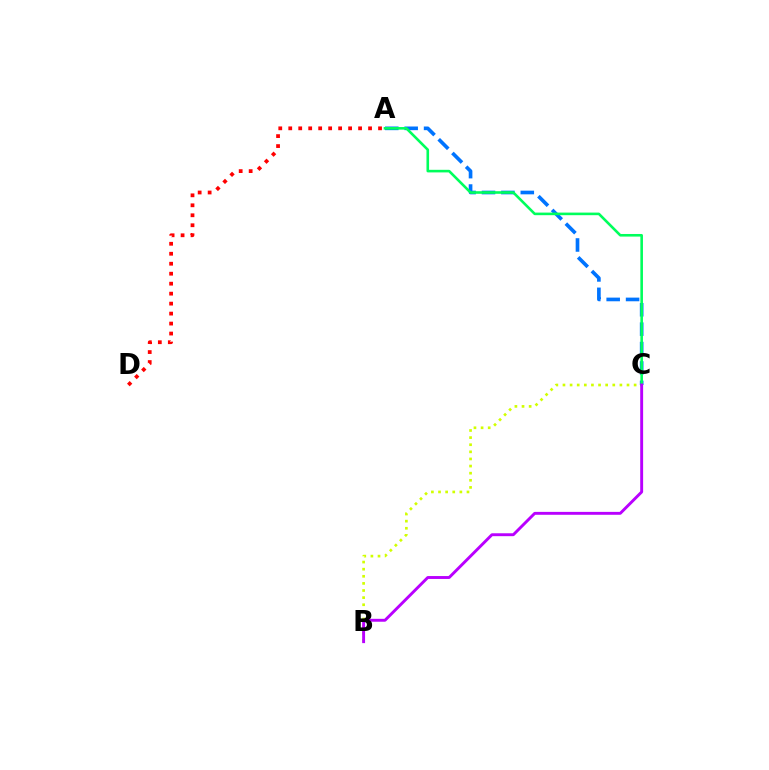{('A', 'C'): [{'color': '#0074ff', 'line_style': 'dashed', 'thickness': 2.64}, {'color': '#00ff5c', 'line_style': 'solid', 'thickness': 1.87}], ('A', 'D'): [{'color': '#ff0000', 'line_style': 'dotted', 'thickness': 2.71}], ('B', 'C'): [{'color': '#d1ff00', 'line_style': 'dotted', 'thickness': 1.93}, {'color': '#b900ff', 'line_style': 'solid', 'thickness': 2.09}]}